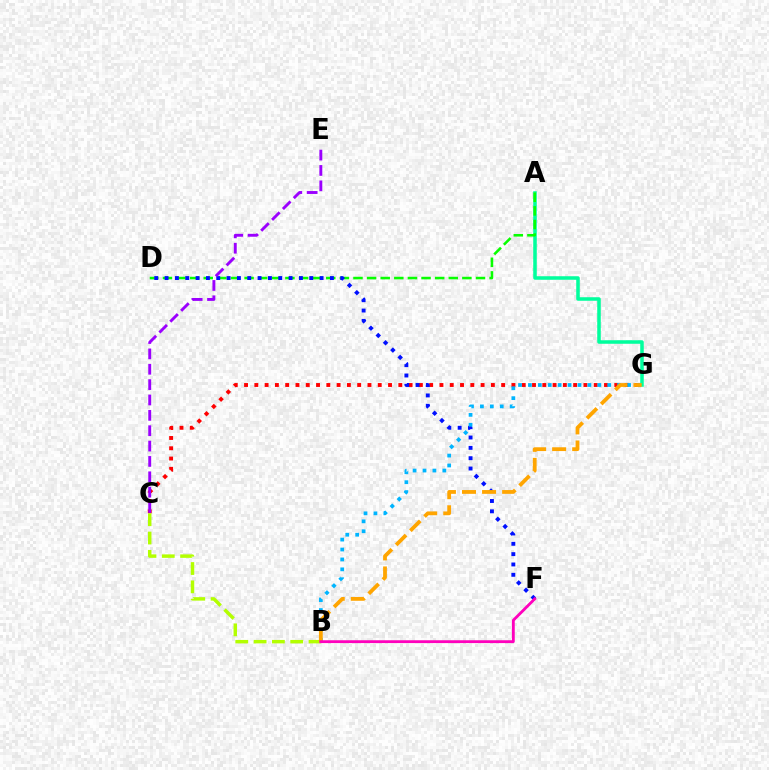{('C', 'G'): [{'color': '#ff0000', 'line_style': 'dotted', 'thickness': 2.79}], ('A', 'G'): [{'color': '#00ff9d', 'line_style': 'solid', 'thickness': 2.55}], ('A', 'D'): [{'color': '#08ff00', 'line_style': 'dashed', 'thickness': 1.85}], ('D', 'F'): [{'color': '#0010ff', 'line_style': 'dotted', 'thickness': 2.81}], ('B', 'G'): [{'color': '#00b5ff', 'line_style': 'dotted', 'thickness': 2.69}, {'color': '#ffa500', 'line_style': 'dashed', 'thickness': 2.73}], ('C', 'E'): [{'color': '#9b00ff', 'line_style': 'dashed', 'thickness': 2.09}], ('B', 'C'): [{'color': '#b3ff00', 'line_style': 'dashed', 'thickness': 2.49}], ('B', 'F'): [{'color': '#ff00bd', 'line_style': 'solid', 'thickness': 2.04}]}